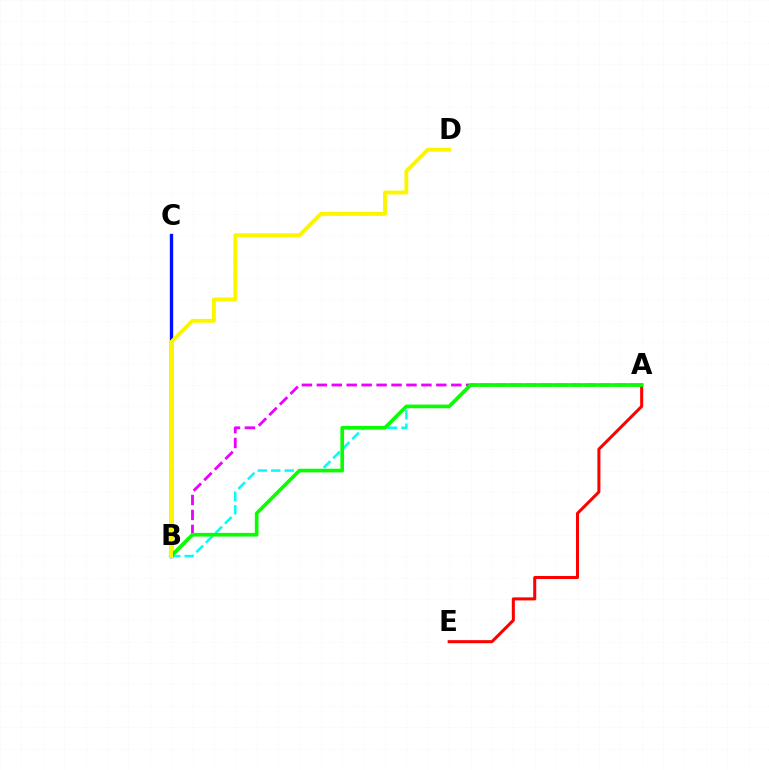{('A', 'B'): [{'color': '#ee00ff', 'line_style': 'dashed', 'thickness': 2.03}, {'color': '#00fff6', 'line_style': 'dashed', 'thickness': 1.83}, {'color': '#08ff00', 'line_style': 'solid', 'thickness': 2.64}], ('A', 'E'): [{'color': '#ff0000', 'line_style': 'solid', 'thickness': 2.18}], ('B', 'C'): [{'color': '#0010ff', 'line_style': 'solid', 'thickness': 2.41}], ('B', 'D'): [{'color': '#fcf500', 'line_style': 'solid', 'thickness': 2.79}]}